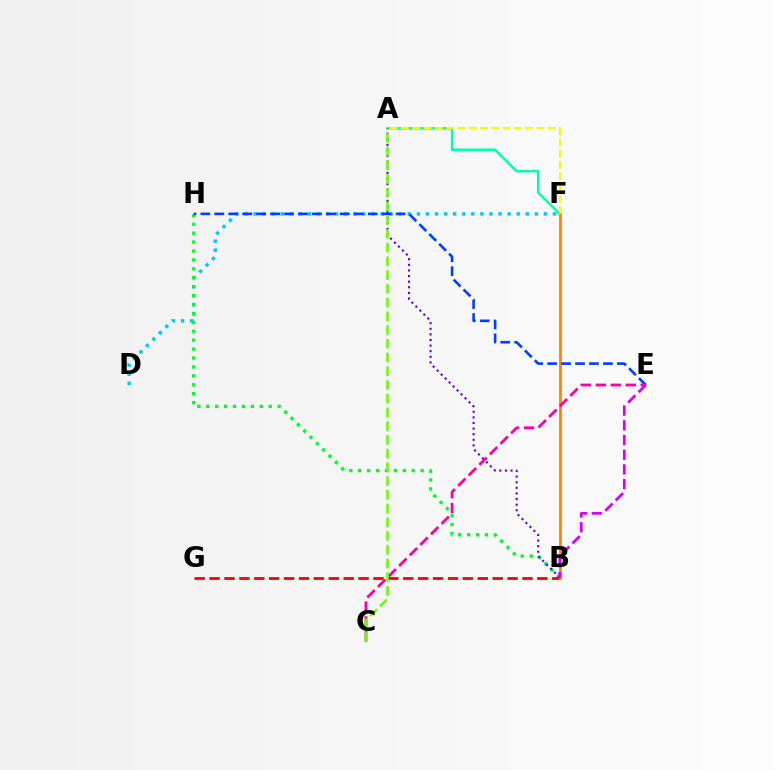{('D', 'F'): [{'color': '#00c7ff', 'line_style': 'dotted', 'thickness': 2.47}], ('B', 'H'): [{'color': '#00ff27', 'line_style': 'dotted', 'thickness': 2.42}], ('B', 'G'): [{'color': '#ff0000', 'line_style': 'dashed', 'thickness': 2.02}], ('A', 'F'): [{'color': '#00ffaf', 'line_style': 'solid', 'thickness': 1.81}, {'color': '#eeff00', 'line_style': 'dashed', 'thickness': 1.53}], ('B', 'F'): [{'color': '#ff8800', 'line_style': 'solid', 'thickness': 2.06}], ('E', 'H'): [{'color': '#003fff', 'line_style': 'dashed', 'thickness': 1.89}], ('A', 'B'): [{'color': '#4f00ff', 'line_style': 'dotted', 'thickness': 1.52}], ('C', 'E'): [{'color': '#ff00a0', 'line_style': 'dashed', 'thickness': 2.03}], ('B', 'E'): [{'color': '#d600ff', 'line_style': 'dashed', 'thickness': 2.0}], ('A', 'C'): [{'color': '#66ff00', 'line_style': 'dashed', 'thickness': 1.87}]}